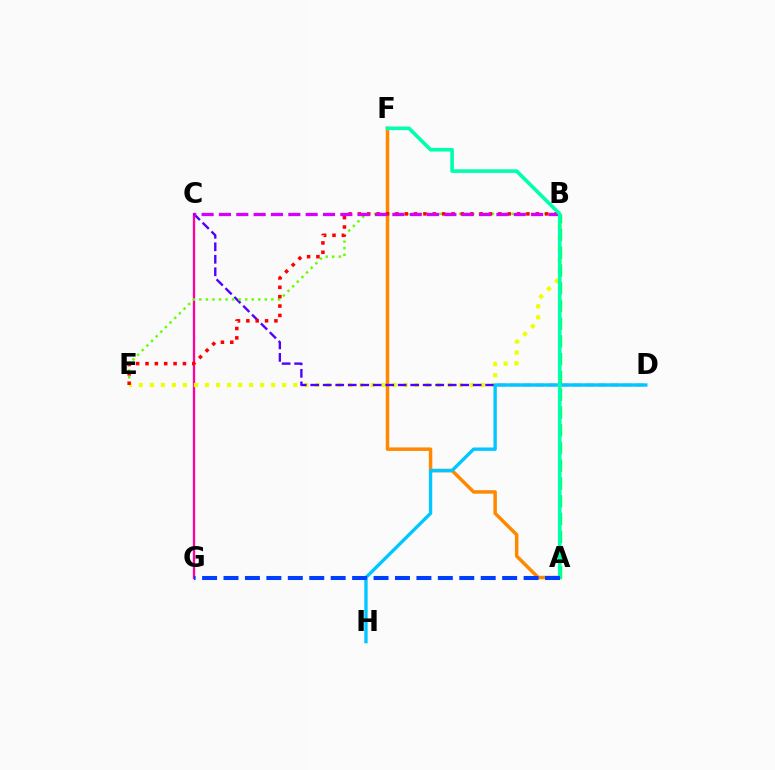{('C', 'G'): [{'color': '#ff00a0', 'line_style': 'solid', 'thickness': 1.67}], ('A', 'F'): [{'color': '#ff8800', 'line_style': 'solid', 'thickness': 2.51}, {'color': '#00ffaf', 'line_style': 'solid', 'thickness': 2.61}], ('B', 'E'): [{'color': '#eeff00', 'line_style': 'dotted', 'thickness': 3.0}, {'color': '#66ff00', 'line_style': 'dotted', 'thickness': 1.78}, {'color': '#ff0000', 'line_style': 'dotted', 'thickness': 2.54}], ('A', 'B'): [{'color': '#00ff27', 'line_style': 'dashed', 'thickness': 2.41}], ('C', 'D'): [{'color': '#4f00ff', 'line_style': 'dashed', 'thickness': 1.7}], ('B', 'C'): [{'color': '#d600ff', 'line_style': 'dashed', 'thickness': 2.36}], ('D', 'H'): [{'color': '#00c7ff', 'line_style': 'solid', 'thickness': 2.41}], ('A', 'G'): [{'color': '#003fff', 'line_style': 'dashed', 'thickness': 2.91}]}